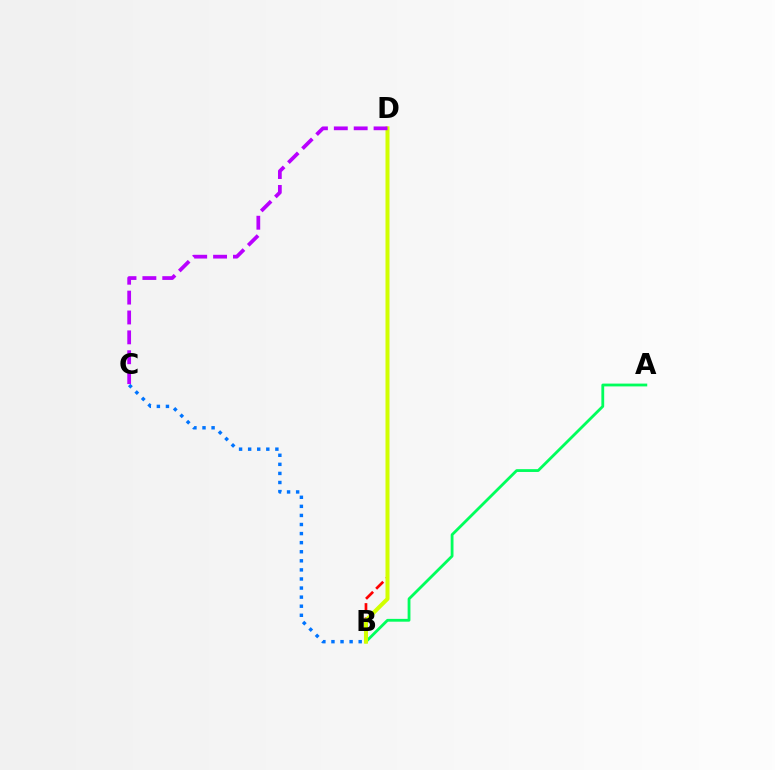{('B', 'C'): [{'color': '#0074ff', 'line_style': 'dotted', 'thickness': 2.47}], ('A', 'B'): [{'color': '#00ff5c', 'line_style': 'solid', 'thickness': 2.02}], ('B', 'D'): [{'color': '#ff0000', 'line_style': 'dashed', 'thickness': 1.94}, {'color': '#d1ff00', 'line_style': 'solid', 'thickness': 2.89}], ('C', 'D'): [{'color': '#b900ff', 'line_style': 'dashed', 'thickness': 2.7}]}